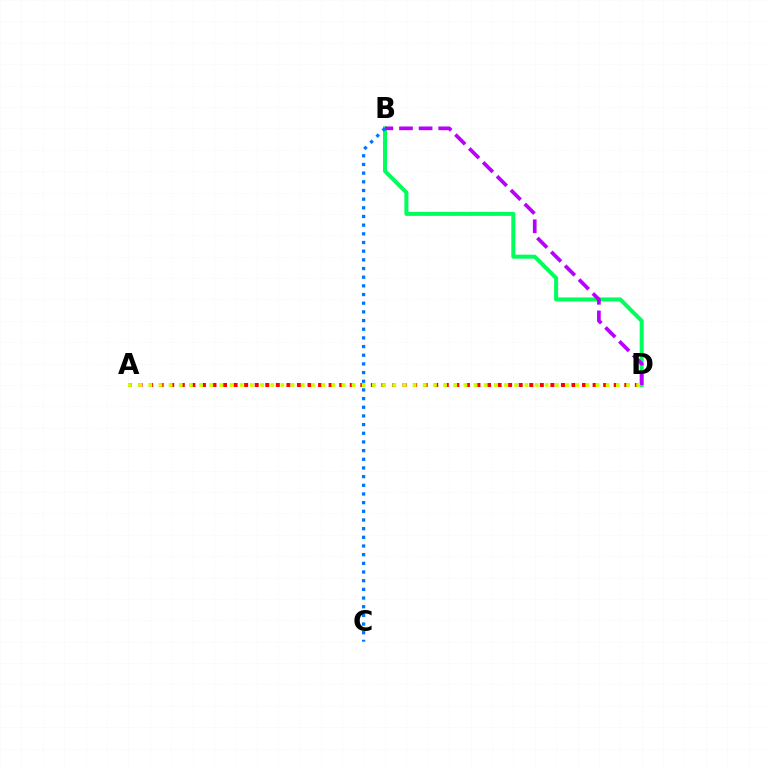{('B', 'D'): [{'color': '#00ff5c', 'line_style': 'solid', 'thickness': 2.89}, {'color': '#b900ff', 'line_style': 'dashed', 'thickness': 2.67}], ('B', 'C'): [{'color': '#0074ff', 'line_style': 'dotted', 'thickness': 2.36}], ('A', 'D'): [{'color': '#ff0000', 'line_style': 'dotted', 'thickness': 2.87}, {'color': '#d1ff00', 'line_style': 'dotted', 'thickness': 2.76}]}